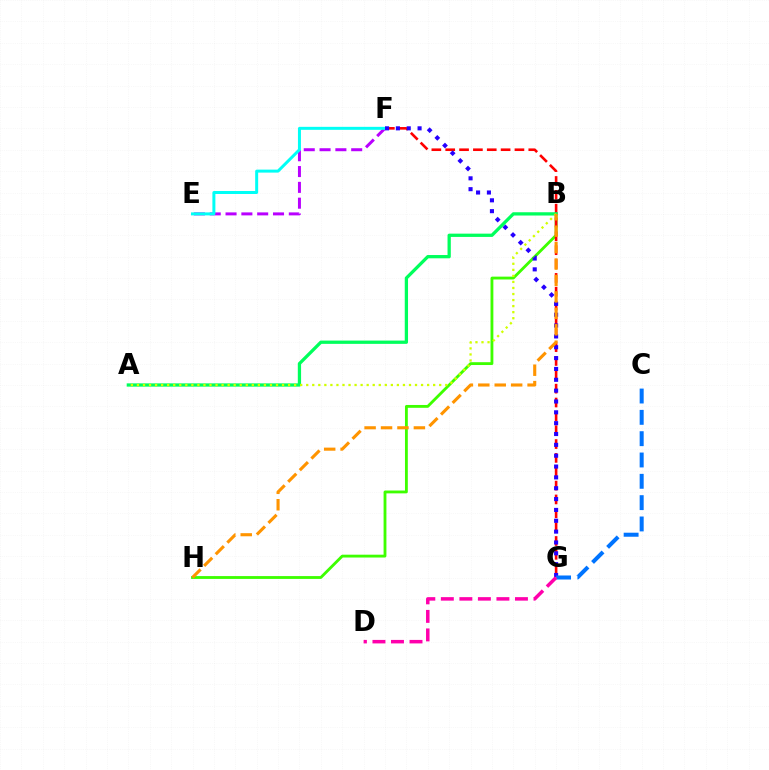{('B', 'H'): [{'color': '#3dff00', 'line_style': 'solid', 'thickness': 2.04}, {'color': '#ff9400', 'line_style': 'dashed', 'thickness': 2.23}], ('F', 'G'): [{'color': '#ff0000', 'line_style': 'dashed', 'thickness': 1.88}, {'color': '#2500ff', 'line_style': 'dotted', 'thickness': 2.95}], ('E', 'F'): [{'color': '#b900ff', 'line_style': 'dashed', 'thickness': 2.15}, {'color': '#00fff6', 'line_style': 'solid', 'thickness': 2.15}], ('C', 'G'): [{'color': '#0074ff', 'line_style': 'dashed', 'thickness': 2.9}], ('A', 'B'): [{'color': '#00ff5c', 'line_style': 'solid', 'thickness': 2.36}, {'color': '#d1ff00', 'line_style': 'dotted', 'thickness': 1.64}], ('D', 'G'): [{'color': '#ff00ac', 'line_style': 'dashed', 'thickness': 2.52}]}